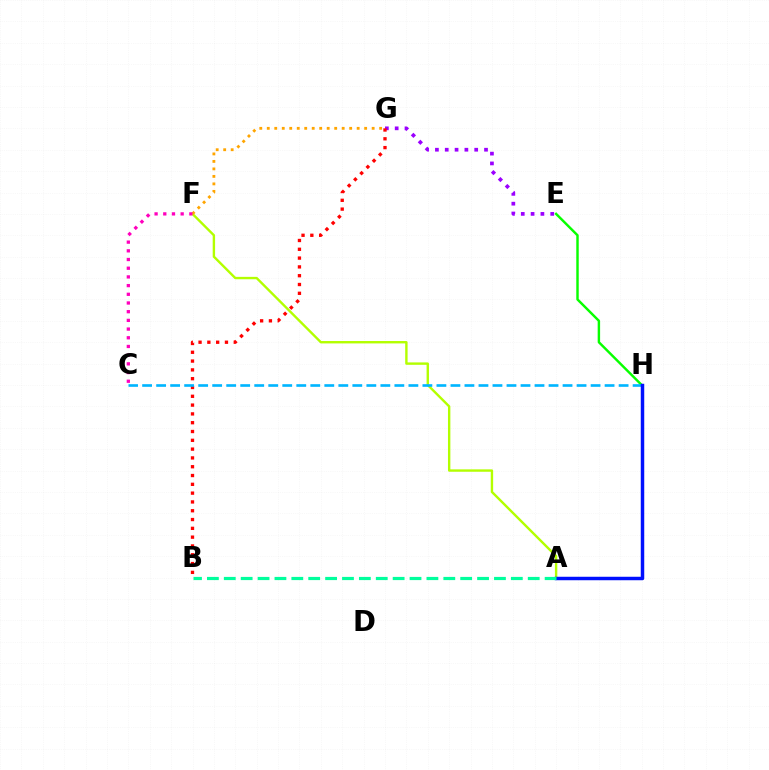{('A', 'F'): [{'color': '#b3ff00', 'line_style': 'solid', 'thickness': 1.72}], ('E', 'G'): [{'color': '#9b00ff', 'line_style': 'dotted', 'thickness': 2.67}], ('F', 'G'): [{'color': '#ffa500', 'line_style': 'dotted', 'thickness': 2.04}], ('E', 'H'): [{'color': '#08ff00', 'line_style': 'solid', 'thickness': 1.75}], ('B', 'G'): [{'color': '#ff0000', 'line_style': 'dotted', 'thickness': 2.39}], ('C', 'H'): [{'color': '#00b5ff', 'line_style': 'dashed', 'thickness': 1.9}], ('A', 'H'): [{'color': '#0010ff', 'line_style': 'solid', 'thickness': 2.5}], ('A', 'B'): [{'color': '#00ff9d', 'line_style': 'dashed', 'thickness': 2.29}], ('C', 'F'): [{'color': '#ff00bd', 'line_style': 'dotted', 'thickness': 2.36}]}